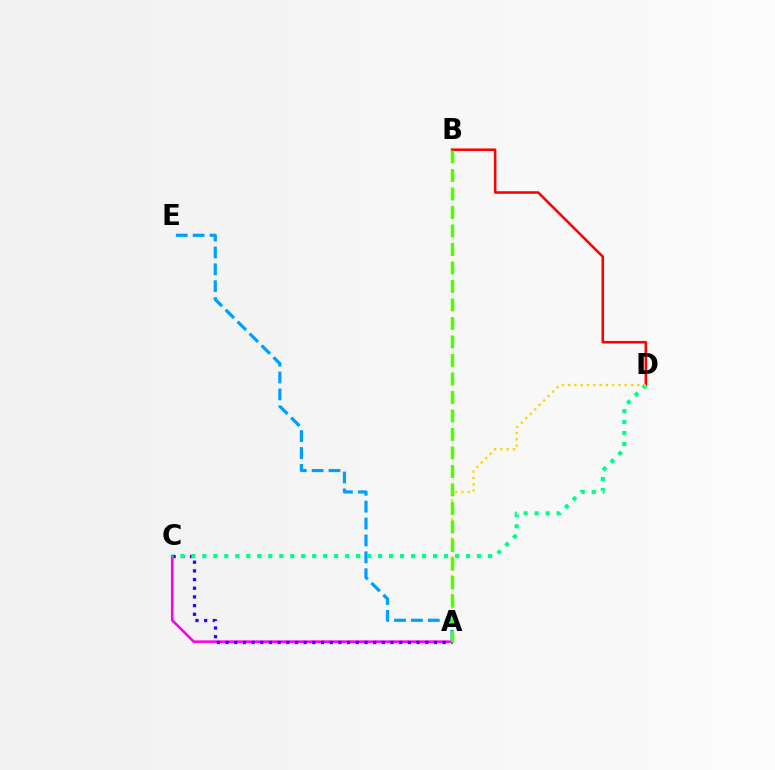{('A', 'C'): [{'color': '#ff00ed', 'line_style': 'solid', 'thickness': 1.88}, {'color': '#3700ff', 'line_style': 'dotted', 'thickness': 2.36}], ('A', 'E'): [{'color': '#009eff', 'line_style': 'dashed', 'thickness': 2.29}], ('B', 'D'): [{'color': '#ff0000', 'line_style': 'solid', 'thickness': 1.84}], ('C', 'D'): [{'color': '#00ff86', 'line_style': 'dotted', 'thickness': 2.98}], ('A', 'D'): [{'color': '#ffd500', 'line_style': 'dotted', 'thickness': 1.71}], ('A', 'B'): [{'color': '#4fff00', 'line_style': 'dashed', 'thickness': 2.51}]}